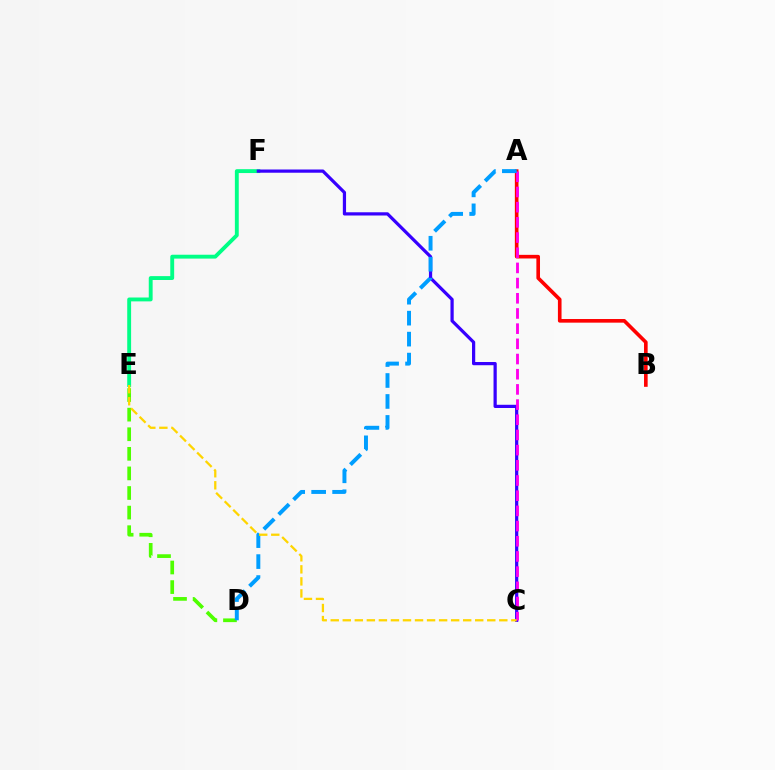{('D', 'E'): [{'color': '#4fff00', 'line_style': 'dashed', 'thickness': 2.66}], ('E', 'F'): [{'color': '#00ff86', 'line_style': 'solid', 'thickness': 2.79}], ('A', 'B'): [{'color': '#ff0000', 'line_style': 'solid', 'thickness': 2.61}], ('C', 'F'): [{'color': '#3700ff', 'line_style': 'solid', 'thickness': 2.32}], ('A', 'C'): [{'color': '#ff00ed', 'line_style': 'dashed', 'thickness': 2.06}], ('A', 'D'): [{'color': '#009eff', 'line_style': 'dashed', 'thickness': 2.85}], ('C', 'E'): [{'color': '#ffd500', 'line_style': 'dashed', 'thickness': 1.64}]}